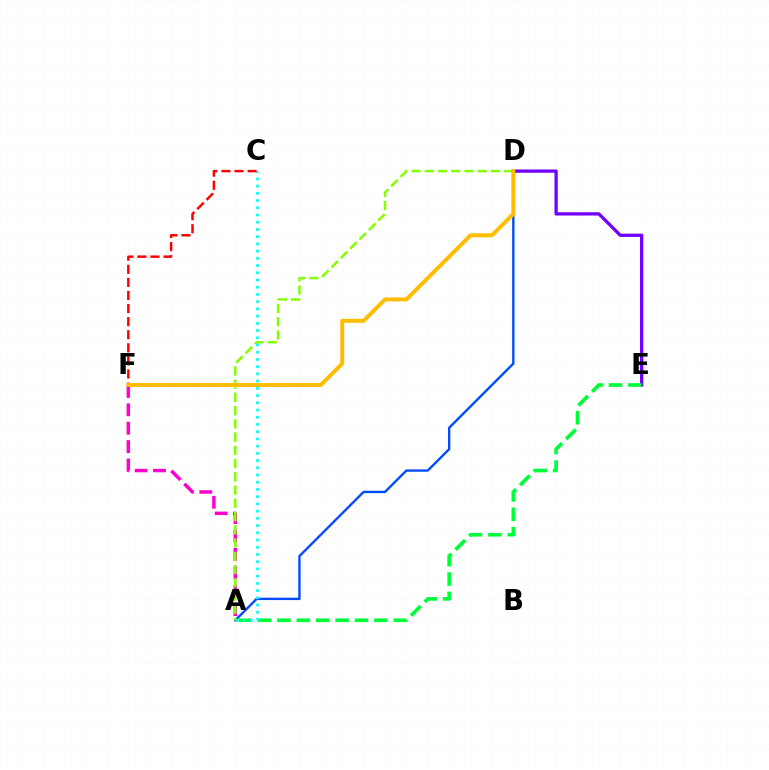{('A', 'F'): [{'color': '#ff00cf', 'line_style': 'dashed', 'thickness': 2.5}], ('D', 'E'): [{'color': '#7200ff', 'line_style': 'solid', 'thickness': 2.37}], ('A', 'D'): [{'color': '#004bff', 'line_style': 'solid', 'thickness': 1.7}, {'color': '#84ff00', 'line_style': 'dashed', 'thickness': 1.8}], ('A', 'E'): [{'color': '#00ff39', 'line_style': 'dashed', 'thickness': 2.63}], ('A', 'C'): [{'color': '#00fff6', 'line_style': 'dotted', 'thickness': 1.96}], ('C', 'F'): [{'color': '#ff0000', 'line_style': 'dashed', 'thickness': 1.78}], ('D', 'F'): [{'color': '#ffbd00', 'line_style': 'solid', 'thickness': 2.85}]}